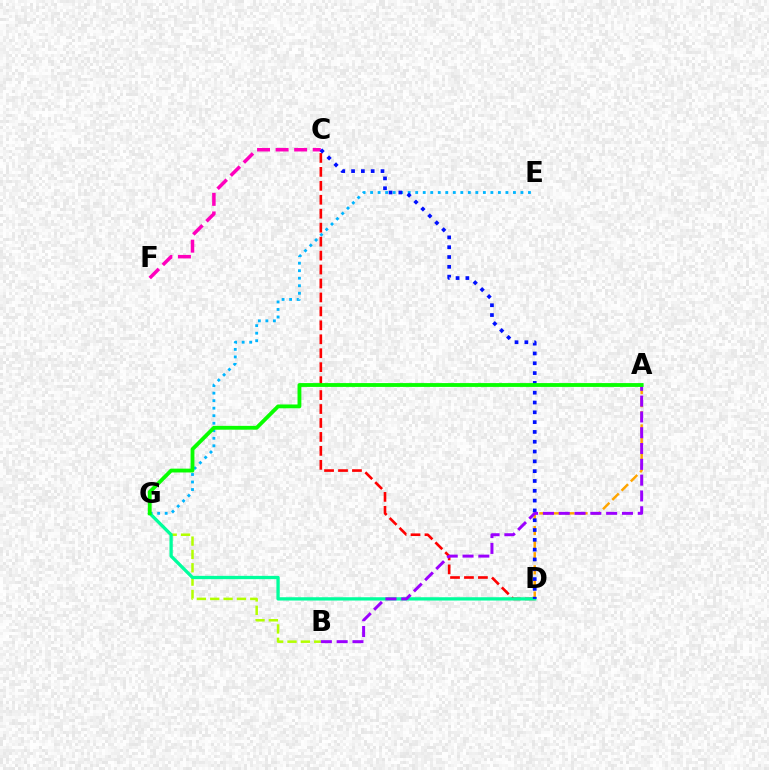{('E', 'G'): [{'color': '#00b5ff', 'line_style': 'dotted', 'thickness': 2.04}], ('C', 'F'): [{'color': '#ff00bd', 'line_style': 'dashed', 'thickness': 2.52}], ('B', 'G'): [{'color': '#b3ff00', 'line_style': 'dashed', 'thickness': 1.81}], ('C', 'D'): [{'color': '#ff0000', 'line_style': 'dashed', 'thickness': 1.9}, {'color': '#0010ff', 'line_style': 'dotted', 'thickness': 2.67}], ('A', 'D'): [{'color': '#ffa500', 'line_style': 'dashed', 'thickness': 1.78}], ('D', 'G'): [{'color': '#00ff9d', 'line_style': 'solid', 'thickness': 2.37}], ('A', 'B'): [{'color': '#9b00ff', 'line_style': 'dashed', 'thickness': 2.15}], ('A', 'G'): [{'color': '#08ff00', 'line_style': 'solid', 'thickness': 2.76}]}